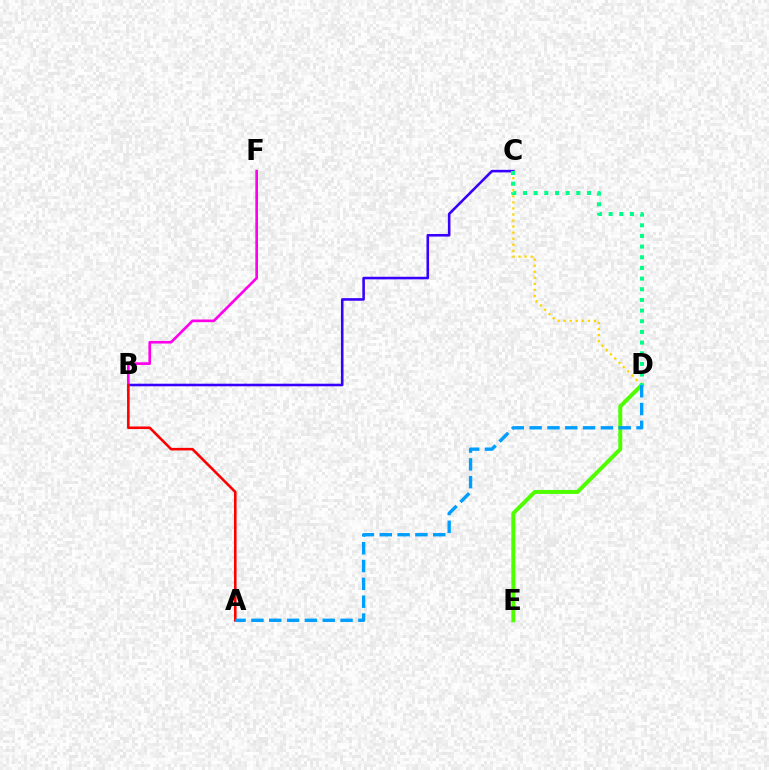{('B', 'C'): [{'color': '#3700ff', 'line_style': 'solid', 'thickness': 1.85}], ('B', 'F'): [{'color': '#ff00ed', 'line_style': 'solid', 'thickness': 1.91}], ('C', 'D'): [{'color': '#ffd500', 'line_style': 'dotted', 'thickness': 1.64}, {'color': '#00ff86', 'line_style': 'dotted', 'thickness': 2.9}], ('A', 'B'): [{'color': '#ff0000', 'line_style': 'solid', 'thickness': 1.87}], ('D', 'E'): [{'color': '#4fff00', 'line_style': 'solid', 'thickness': 2.86}], ('A', 'D'): [{'color': '#009eff', 'line_style': 'dashed', 'thickness': 2.42}]}